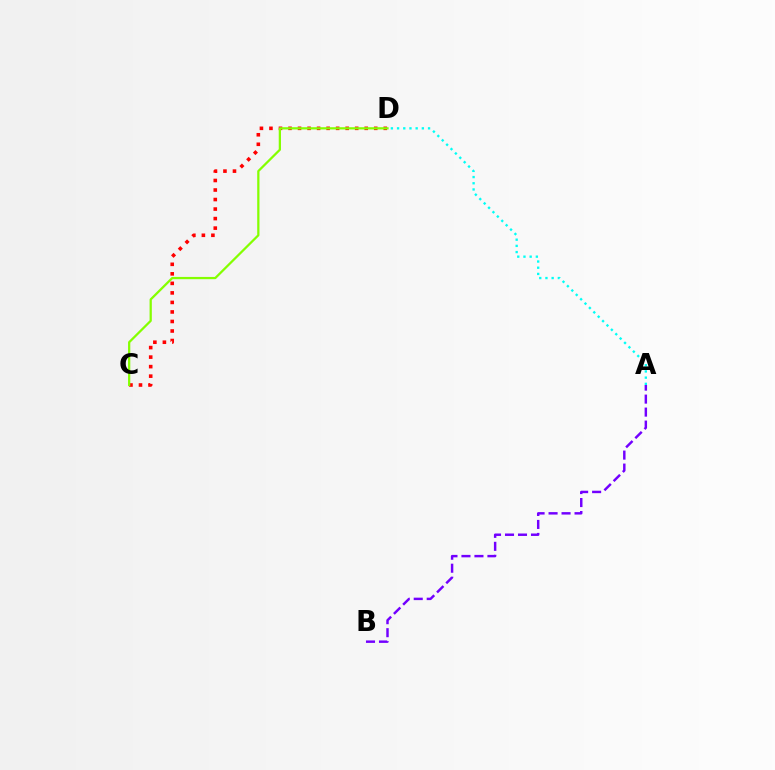{('A', 'B'): [{'color': '#7200ff', 'line_style': 'dashed', 'thickness': 1.76}], ('C', 'D'): [{'color': '#ff0000', 'line_style': 'dotted', 'thickness': 2.59}, {'color': '#84ff00', 'line_style': 'solid', 'thickness': 1.62}], ('A', 'D'): [{'color': '#00fff6', 'line_style': 'dotted', 'thickness': 1.68}]}